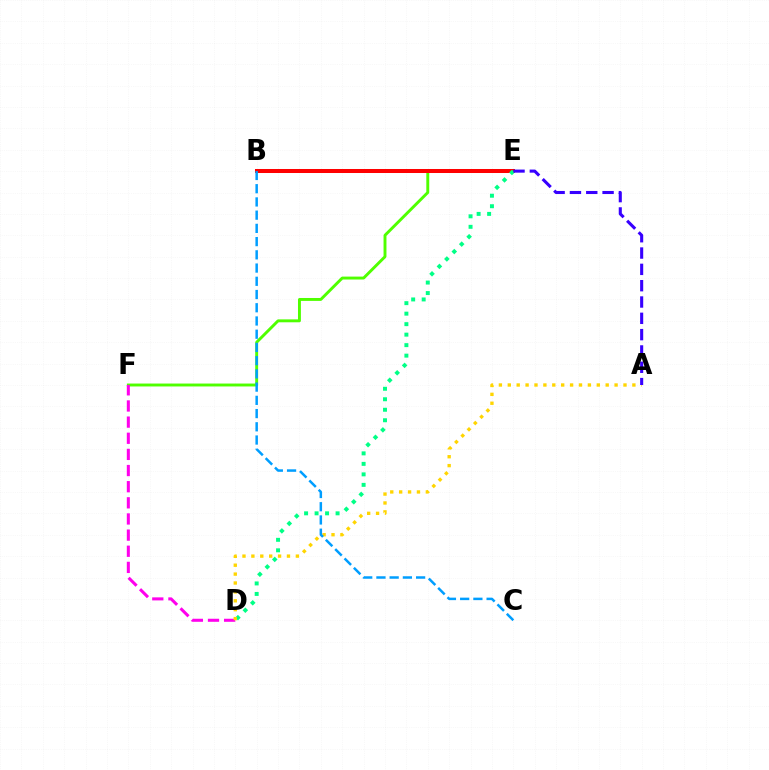{('E', 'F'): [{'color': '#4fff00', 'line_style': 'solid', 'thickness': 2.1}], ('D', 'F'): [{'color': '#ff00ed', 'line_style': 'dashed', 'thickness': 2.19}], ('B', 'E'): [{'color': '#ff0000', 'line_style': 'solid', 'thickness': 2.89}], ('D', 'E'): [{'color': '#00ff86', 'line_style': 'dotted', 'thickness': 2.85}], ('A', 'D'): [{'color': '#ffd500', 'line_style': 'dotted', 'thickness': 2.42}], ('B', 'C'): [{'color': '#009eff', 'line_style': 'dashed', 'thickness': 1.8}], ('A', 'E'): [{'color': '#3700ff', 'line_style': 'dashed', 'thickness': 2.22}]}